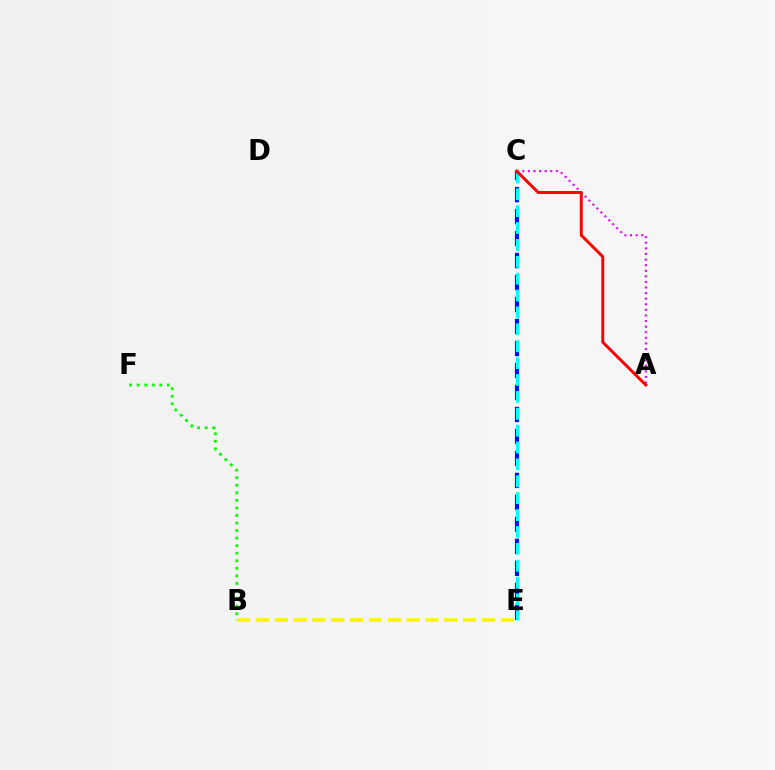{('C', 'E'): [{'color': '#0010ff', 'line_style': 'dashed', 'thickness': 2.99}, {'color': '#00fff6', 'line_style': 'dashed', 'thickness': 2.29}], ('B', 'F'): [{'color': '#08ff00', 'line_style': 'dotted', 'thickness': 2.05}], ('B', 'E'): [{'color': '#fcf500', 'line_style': 'dashed', 'thickness': 2.56}], ('A', 'C'): [{'color': '#ee00ff', 'line_style': 'dotted', 'thickness': 1.52}, {'color': '#ff0000', 'line_style': 'solid', 'thickness': 2.12}]}